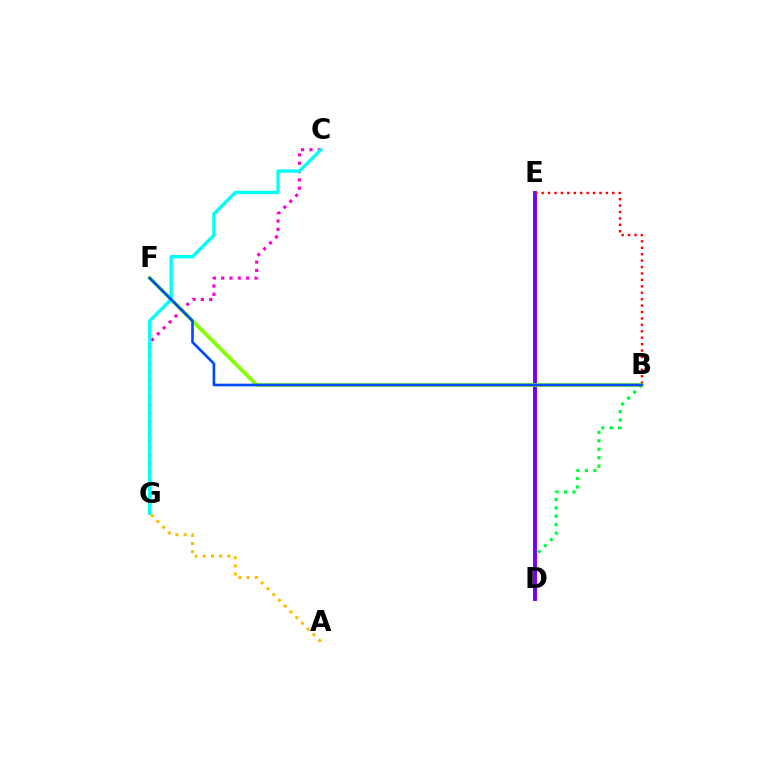{('C', 'G'): [{'color': '#ff00cf', 'line_style': 'dotted', 'thickness': 2.26}, {'color': '#00fff6', 'line_style': 'solid', 'thickness': 2.41}], ('A', 'G'): [{'color': '#ffbd00', 'line_style': 'dotted', 'thickness': 2.21}], ('B', 'D'): [{'color': '#00ff39', 'line_style': 'dotted', 'thickness': 2.29}], ('D', 'E'): [{'color': '#7200ff', 'line_style': 'solid', 'thickness': 2.81}], ('B', 'E'): [{'color': '#ff0000', 'line_style': 'dotted', 'thickness': 1.75}], ('B', 'F'): [{'color': '#84ff00', 'line_style': 'solid', 'thickness': 2.7}, {'color': '#004bff', 'line_style': 'solid', 'thickness': 1.91}]}